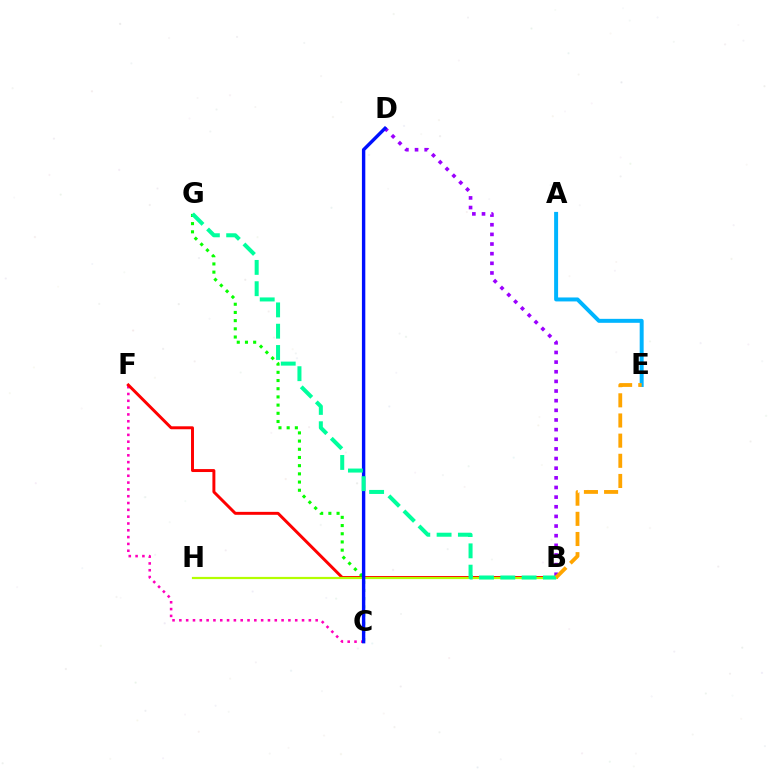{('C', 'F'): [{'color': '#ff00bd', 'line_style': 'dotted', 'thickness': 1.85}], ('B', 'F'): [{'color': '#ff0000', 'line_style': 'solid', 'thickness': 2.13}], ('B', 'H'): [{'color': '#b3ff00', 'line_style': 'solid', 'thickness': 1.59}], ('C', 'G'): [{'color': '#08ff00', 'line_style': 'dotted', 'thickness': 2.23}], ('B', 'D'): [{'color': '#9b00ff', 'line_style': 'dotted', 'thickness': 2.62}], ('C', 'D'): [{'color': '#0010ff', 'line_style': 'solid', 'thickness': 2.44}], ('A', 'E'): [{'color': '#00b5ff', 'line_style': 'solid', 'thickness': 2.86}], ('B', 'G'): [{'color': '#00ff9d', 'line_style': 'dashed', 'thickness': 2.89}], ('B', 'E'): [{'color': '#ffa500', 'line_style': 'dashed', 'thickness': 2.74}]}